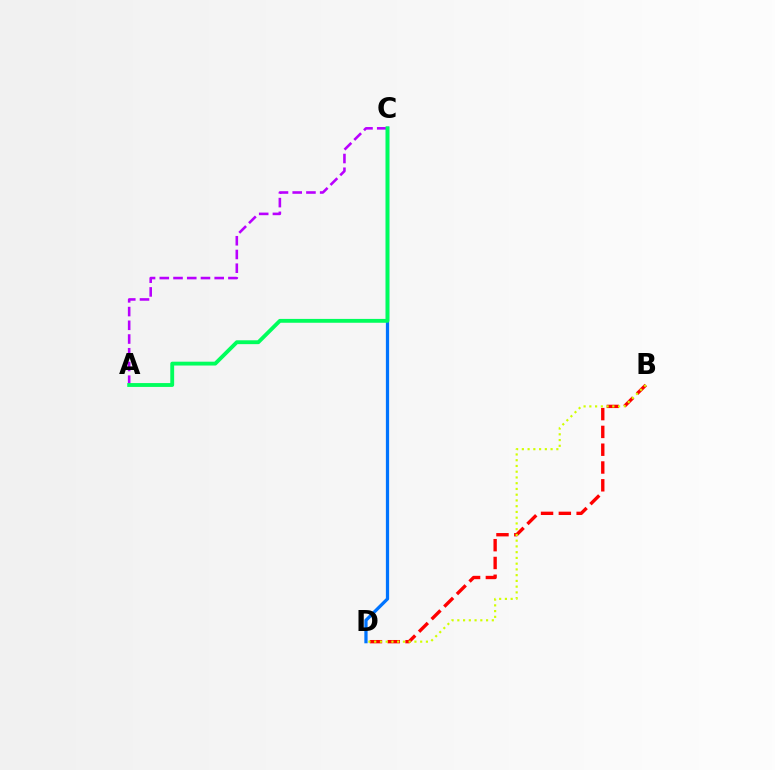{('B', 'D'): [{'color': '#ff0000', 'line_style': 'dashed', 'thickness': 2.42}, {'color': '#d1ff00', 'line_style': 'dotted', 'thickness': 1.56}], ('A', 'C'): [{'color': '#b900ff', 'line_style': 'dashed', 'thickness': 1.86}, {'color': '#00ff5c', 'line_style': 'solid', 'thickness': 2.77}], ('C', 'D'): [{'color': '#0074ff', 'line_style': 'solid', 'thickness': 2.34}]}